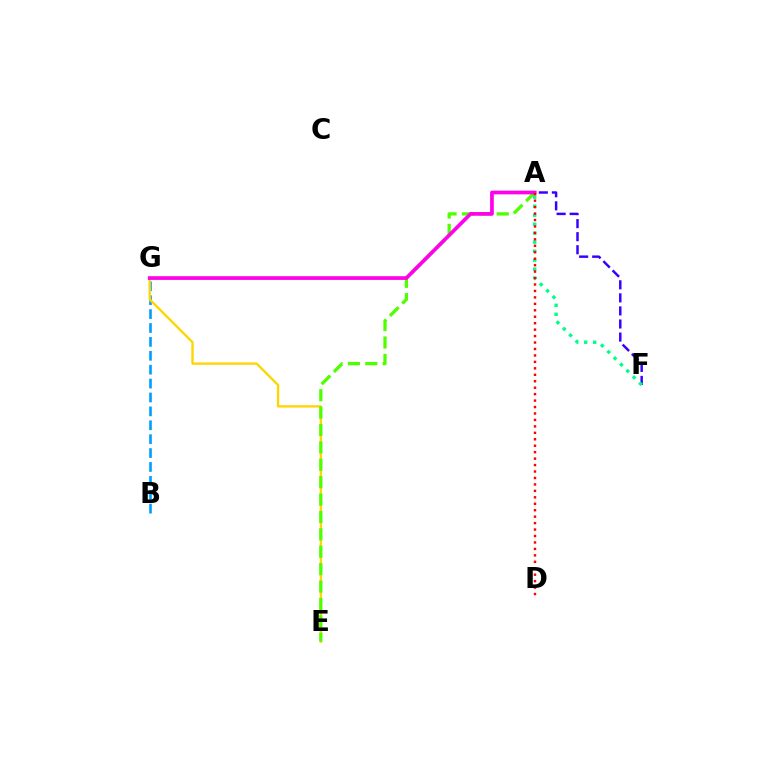{('A', 'F'): [{'color': '#3700ff', 'line_style': 'dashed', 'thickness': 1.77}, {'color': '#00ff86', 'line_style': 'dotted', 'thickness': 2.44}], ('B', 'G'): [{'color': '#009eff', 'line_style': 'dashed', 'thickness': 1.89}], ('E', 'G'): [{'color': '#ffd500', 'line_style': 'solid', 'thickness': 1.67}], ('A', 'E'): [{'color': '#4fff00', 'line_style': 'dashed', 'thickness': 2.36}], ('A', 'G'): [{'color': '#ff00ed', 'line_style': 'solid', 'thickness': 2.66}], ('A', 'D'): [{'color': '#ff0000', 'line_style': 'dotted', 'thickness': 1.75}]}